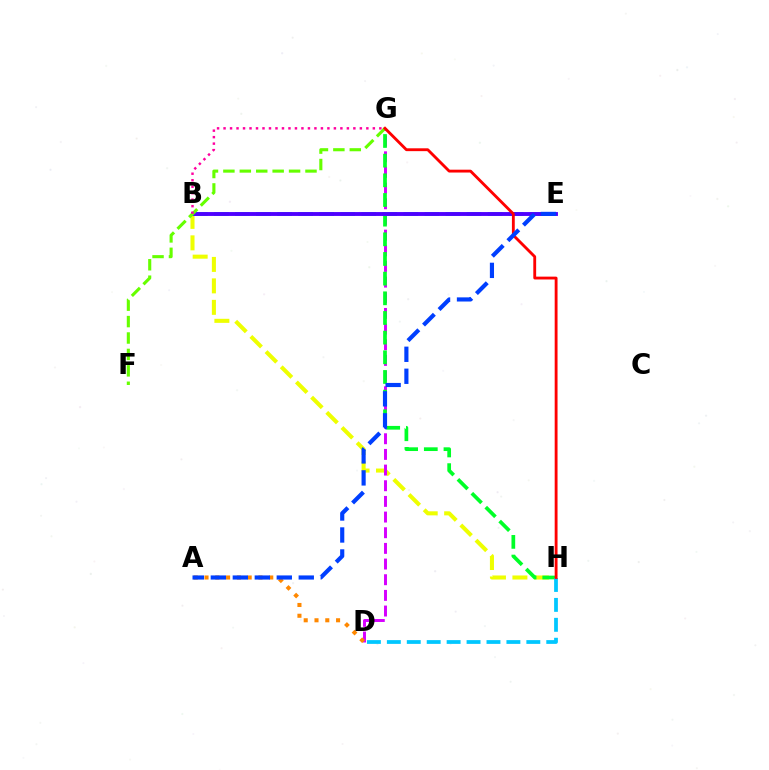{('B', 'H'): [{'color': '#eeff00', 'line_style': 'dashed', 'thickness': 2.92}], ('D', 'G'): [{'color': '#d600ff', 'line_style': 'dashed', 'thickness': 2.13}], ('G', 'H'): [{'color': '#00ff27', 'line_style': 'dashed', 'thickness': 2.67}, {'color': '#ff0000', 'line_style': 'solid', 'thickness': 2.05}], ('D', 'H'): [{'color': '#00c7ff', 'line_style': 'dashed', 'thickness': 2.71}], ('B', 'E'): [{'color': '#00ffaf', 'line_style': 'dashed', 'thickness': 2.86}, {'color': '#4f00ff', 'line_style': 'solid', 'thickness': 2.79}], ('F', 'G'): [{'color': '#66ff00', 'line_style': 'dashed', 'thickness': 2.23}], ('B', 'G'): [{'color': '#ff00a0', 'line_style': 'dotted', 'thickness': 1.76}], ('A', 'D'): [{'color': '#ff8800', 'line_style': 'dotted', 'thickness': 2.93}], ('A', 'E'): [{'color': '#003fff', 'line_style': 'dashed', 'thickness': 2.99}]}